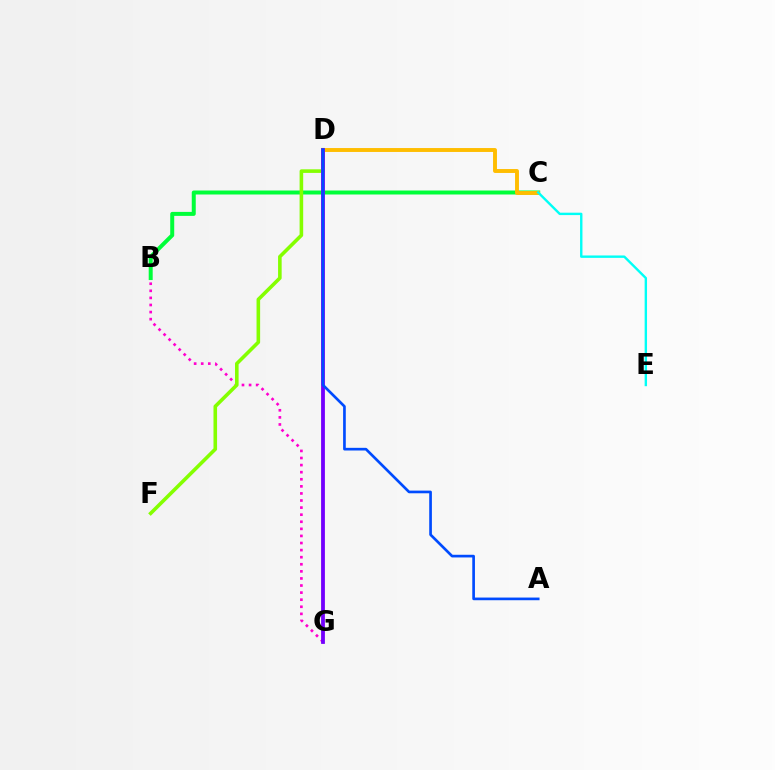{('D', 'G'): [{'color': '#ff0000', 'line_style': 'solid', 'thickness': 1.67}, {'color': '#7200ff', 'line_style': 'solid', 'thickness': 2.71}], ('B', 'G'): [{'color': '#ff00cf', 'line_style': 'dotted', 'thickness': 1.92}], ('B', 'C'): [{'color': '#00ff39', 'line_style': 'solid', 'thickness': 2.87}], ('C', 'D'): [{'color': '#ffbd00', 'line_style': 'solid', 'thickness': 2.81}], ('D', 'F'): [{'color': '#84ff00', 'line_style': 'solid', 'thickness': 2.58}], ('A', 'D'): [{'color': '#004bff', 'line_style': 'solid', 'thickness': 1.92}], ('C', 'E'): [{'color': '#00fff6', 'line_style': 'solid', 'thickness': 1.72}]}